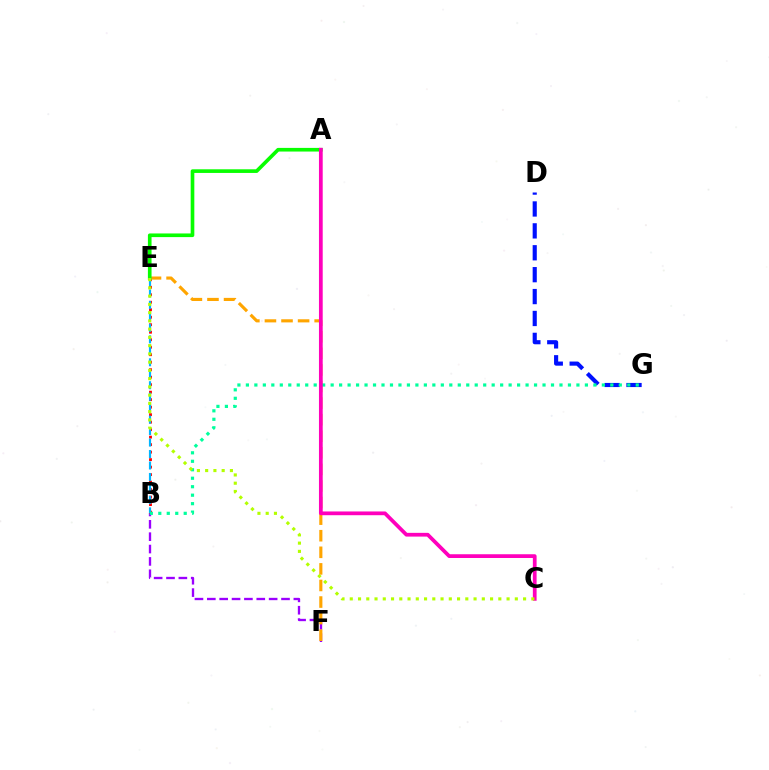{('B', 'F'): [{'color': '#9b00ff', 'line_style': 'dashed', 'thickness': 1.68}], ('B', 'E'): [{'color': '#ff0000', 'line_style': 'dotted', 'thickness': 2.04}, {'color': '#00b5ff', 'line_style': 'dashed', 'thickness': 1.56}], ('E', 'F'): [{'color': '#ffa500', 'line_style': 'dashed', 'thickness': 2.25}], ('A', 'E'): [{'color': '#08ff00', 'line_style': 'solid', 'thickness': 2.63}], ('D', 'G'): [{'color': '#0010ff', 'line_style': 'dashed', 'thickness': 2.98}], ('B', 'G'): [{'color': '#00ff9d', 'line_style': 'dotted', 'thickness': 2.3}], ('A', 'C'): [{'color': '#ff00bd', 'line_style': 'solid', 'thickness': 2.7}], ('C', 'E'): [{'color': '#b3ff00', 'line_style': 'dotted', 'thickness': 2.24}]}